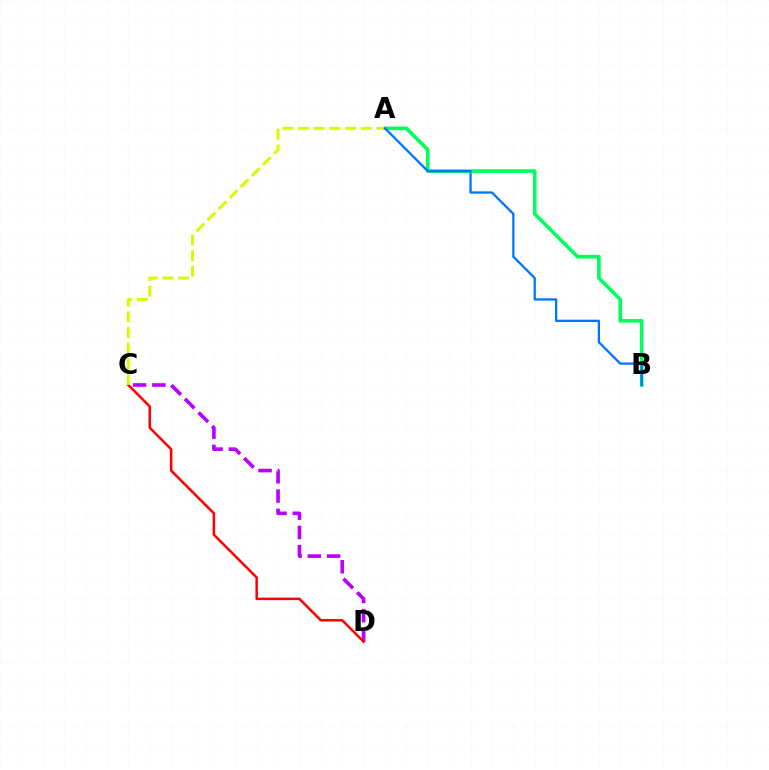{('C', 'D'): [{'color': '#b900ff', 'line_style': 'dashed', 'thickness': 2.62}, {'color': '#ff0000', 'line_style': 'solid', 'thickness': 1.81}], ('A', 'B'): [{'color': '#00ff5c', 'line_style': 'solid', 'thickness': 2.61}, {'color': '#0074ff', 'line_style': 'solid', 'thickness': 1.64}], ('A', 'C'): [{'color': '#d1ff00', 'line_style': 'dashed', 'thickness': 2.13}]}